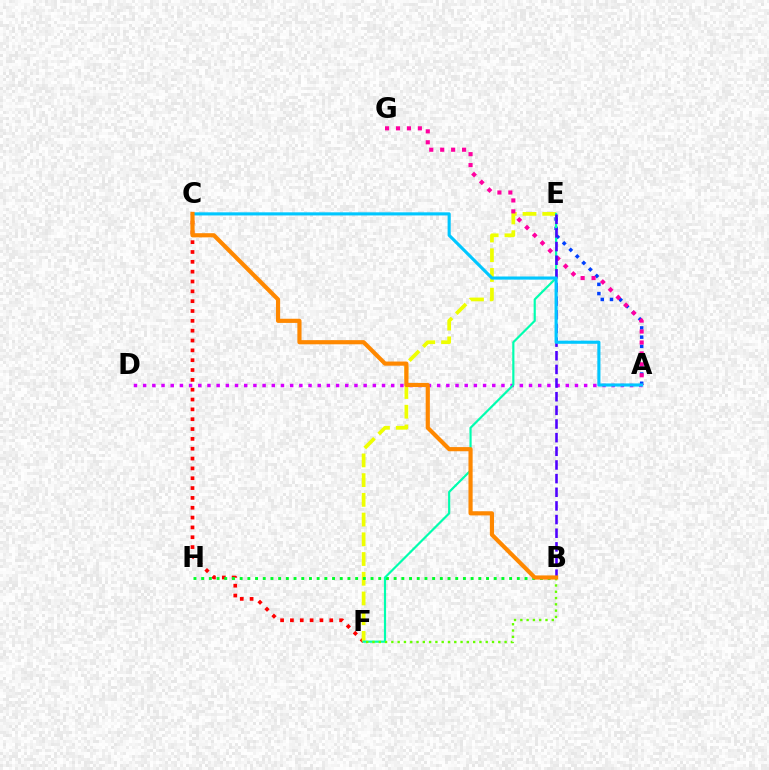{('C', 'F'): [{'color': '#ff0000', 'line_style': 'dotted', 'thickness': 2.67}], ('A', 'E'): [{'color': '#003fff', 'line_style': 'dotted', 'thickness': 2.51}], ('E', 'F'): [{'color': '#eeff00', 'line_style': 'dashed', 'thickness': 2.68}, {'color': '#00ffaf', 'line_style': 'solid', 'thickness': 1.56}], ('A', 'D'): [{'color': '#d600ff', 'line_style': 'dotted', 'thickness': 2.5}], ('A', 'G'): [{'color': '#ff00a0', 'line_style': 'dotted', 'thickness': 2.97}], ('B', 'H'): [{'color': '#00ff27', 'line_style': 'dotted', 'thickness': 2.09}], ('B', 'F'): [{'color': '#66ff00', 'line_style': 'dotted', 'thickness': 1.71}], ('B', 'E'): [{'color': '#4f00ff', 'line_style': 'dashed', 'thickness': 1.85}], ('A', 'C'): [{'color': '#00c7ff', 'line_style': 'solid', 'thickness': 2.25}], ('B', 'C'): [{'color': '#ff8800', 'line_style': 'solid', 'thickness': 2.99}]}